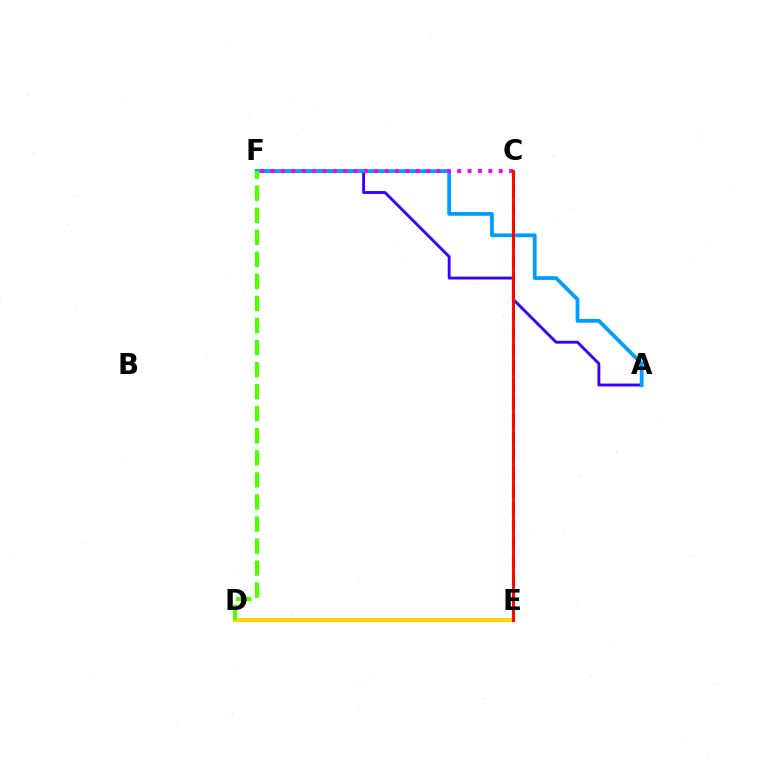{('A', 'F'): [{'color': '#3700ff', 'line_style': 'solid', 'thickness': 2.07}, {'color': '#009eff', 'line_style': 'solid', 'thickness': 2.72}], ('D', 'E'): [{'color': '#ffd500', 'line_style': 'solid', 'thickness': 2.96}], ('C', 'E'): [{'color': '#00ff86', 'line_style': 'dashed', 'thickness': 2.4}, {'color': '#ff0000', 'line_style': 'solid', 'thickness': 2.08}], ('D', 'F'): [{'color': '#4fff00', 'line_style': 'dashed', 'thickness': 3.0}], ('C', 'F'): [{'color': '#ff00ed', 'line_style': 'dotted', 'thickness': 2.82}]}